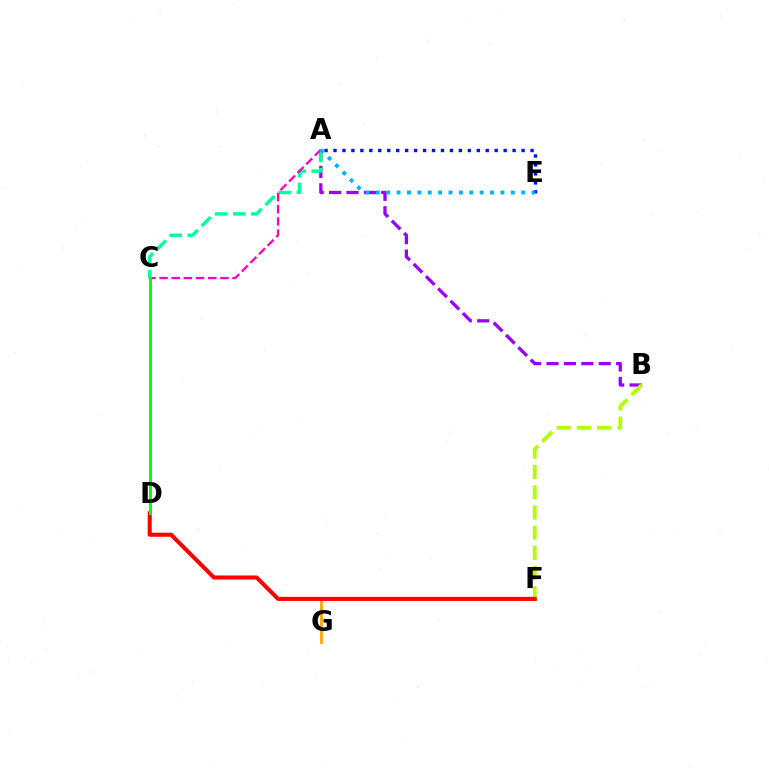{('F', 'G'): [{'color': '#ffa500', 'line_style': 'solid', 'thickness': 2.02}], ('A', 'B'): [{'color': '#9b00ff', 'line_style': 'dashed', 'thickness': 2.37}], ('B', 'F'): [{'color': '#b3ff00', 'line_style': 'dashed', 'thickness': 2.75}], ('A', 'C'): [{'color': '#00ff9d', 'line_style': 'dashed', 'thickness': 2.46}, {'color': '#ff00bd', 'line_style': 'dashed', 'thickness': 1.65}], ('A', 'E'): [{'color': '#0010ff', 'line_style': 'dotted', 'thickness': 2.43}, {'color': '#00b5ff', 'line_style': 'dotted', 'thickness': 2.82}], ('D', 'F'): [{'color': '#ff0000', 'line_style': 'solid', 'thickness': 2.92}], ('C', 'D'): [{'color': '#08ff00', 'line_style': 'solid', 'thickness': 2.14}]}